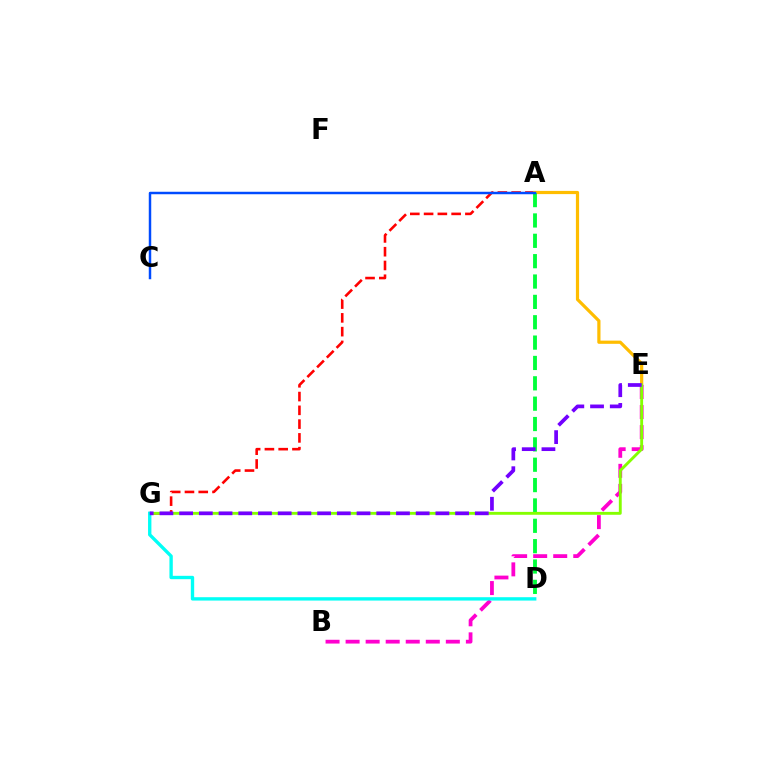{('A', 'G'): [{'color': '#ff0000', 'line_style': 'dashed', 'thickness': 1.87}], ('A', 'E'): [{'color': '#ffbd00', 'line_style': 'solid', 'thickness': 2.31}], ('A', 'D'): [{'color': '#00ff39', 'line_style': 'dashed', 'thickness': 2.77}], ('B', 'E'): [{'color': '#ff00cf', 'line_style': 'dashed', 'thickness': 2.72}], ('E', 'G'): [{'color': '#84ff00', 'line_style': 'solid', 'thickness': 2.07}, {'color': '#7200ff', 'line_style': 'dashed', 'thickness': 2.68}], ('D', 'G'): [{'color': '#00fff6', 'line_style': 'solid', 'thickness': 2.42}], ('A', 'C'): [{'color': '#004bff', 'line_style': 'solid', 'thickness': 1.78}]}